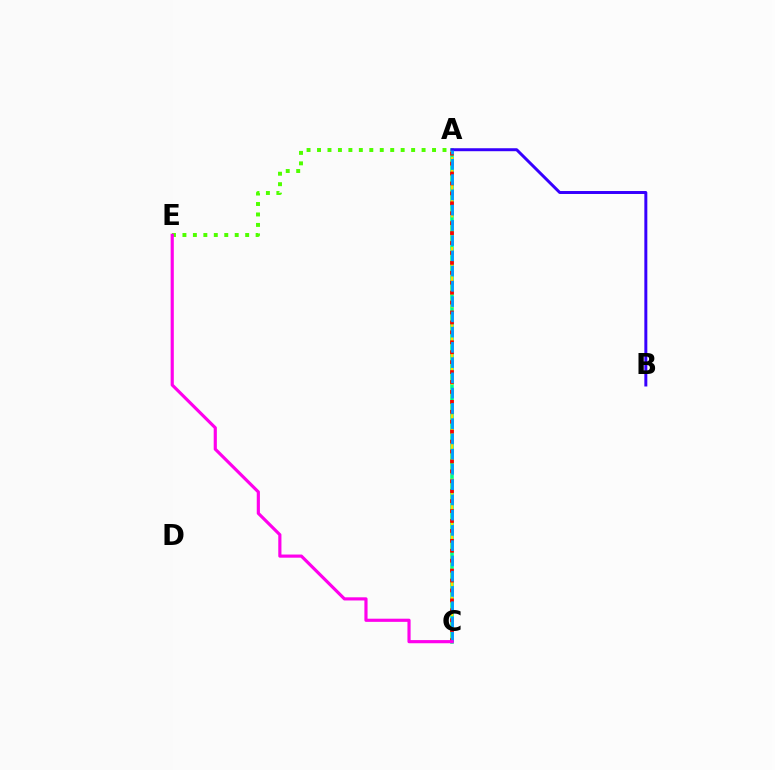{('A', 'E'): [{'color': '#4fff00', 'line_style': 'dotted', 'thickness': 2.84}], ('A', 'C'): [{'color': '#00ff86', 'line_style': 'solid', 'thickness': 2.58}, {'color': '#ffd500', 'line_style': 'dashed', 'thickness': 1.75}, {'color': '#ff0000', 'line_style': 'dotted', 'thickness': 2.7}, {'color': '#009eff', 'line_style': 'dashed', 'thickness': 2.07}], ('A', 'B'): [{'color': '#3700ff', 'line_style': 'solid', 'thickness': 2.14}], ('C', 'E'): [{'color': '#ff00ed', 'line_style': 'solid', 'thickness': 2.28}]}